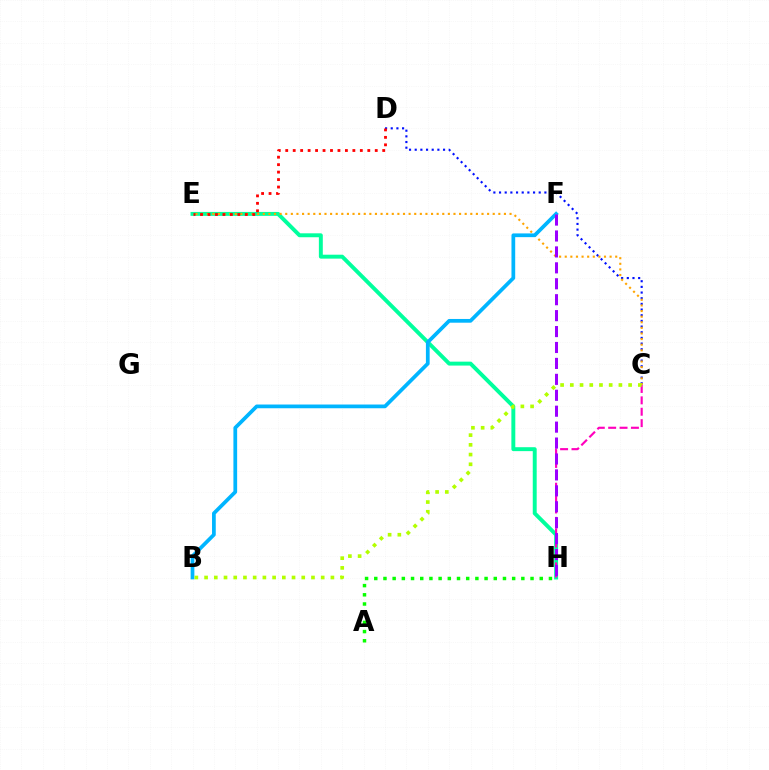{('E', 'H'): [{'color': '#00ff9d', 'line_style': 'solid', 'thickness': 2.83}], ('A', 'H'): [{'color': '#08ff00', 'line_style': 'dotted', 'thickness': 2.5}], ('C', 'H'): [{'color': '#ff00bd', 'line_style': 'dashed', 'thickness': 1.55}], ('C', 'D'): [{'color': '#0010ff', 'line_style': 'dotted', 'thickness': 1.54}], ('C', 'E'): [{'color': '#ffa500', 'line_style': 'dotted', 'thickness': 1.52}], ('B', 'F'): [{'color': '#00b5ff', 'line_style': 'solid', 'thickness': 2.69}], ('F', 'H'): [{'color': '#9b00ff', 'line_style': 'dashed', 'thickness': 2.16}], ('D', 'E'): [{'color': '#ff0000', 'line_style': 'dotted', 'thickness': 2.03}], ('B', 'C'): [{'color': '#b3ff00', 'line_style': 'dotted', 'thickness': 2.64}]}